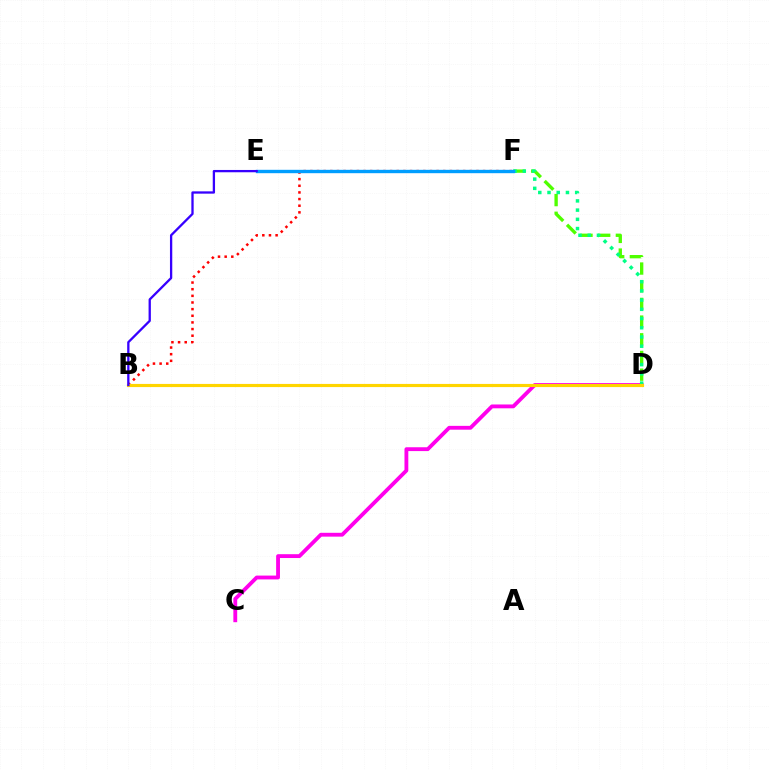{('B', 'F'): [{'color': '#ff0000', 'line_style': 'dotted', 'thickness': 1.81}], ('C', 'D'): [{'color': '#ff00ed', 'line_style': 'solid', 'thickness': 2.76}], ('D', 'F'): [{'color': '#4fff00', 'line_style': 'dashed', 'thickness': 2.4}, {'color': '#00ff86', 'line_style': 'dotted', 'thickness': 2.51}], ('B', 'D'): [{'color': '#ffd500', 'line_style': 'solid', 'thickness': 2.27}], ('E', 'F'): [{'color': '#009eff', 'line_style': 'solid', 'thickness': 2.43}], ('B', 'E'): [{'color': '#3700ff', 'line_style': 'solid', 'thickness': 1.66}]}